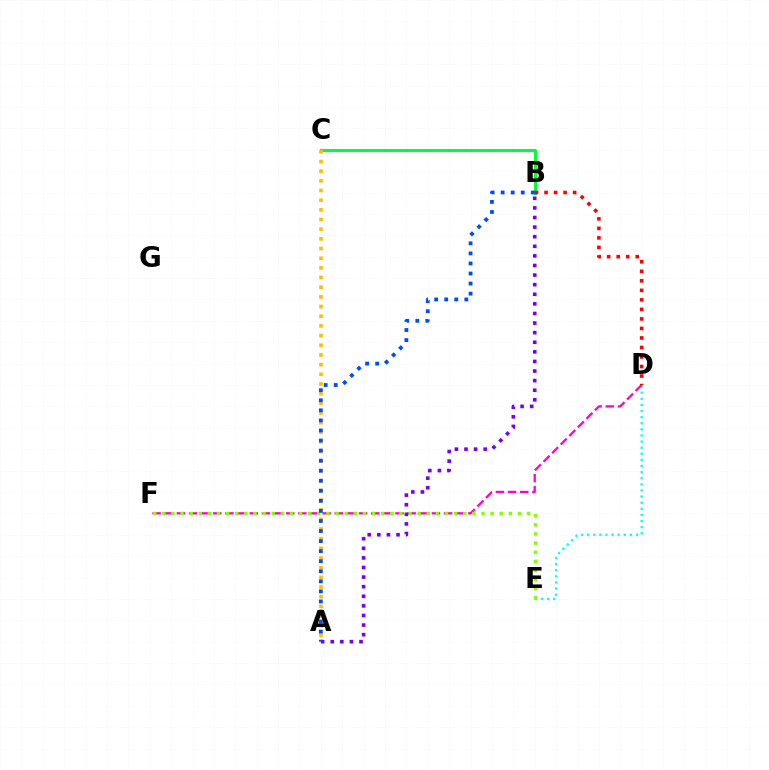{('B', 'C'): [{'color': '#00ff39', 'line_style': 'solid', 'thickness': 2.2}], ('D', 'E'): [{'color': '#00fff6', 'line_style': 'dotted', 'thickness': 1.66}], ('D', 'F'): [{'color': '#ff00cf', 'line_style': 'dashed', 'thickness': 1.65}], ('E', 'F'): [{'color': '#84ff00', 'line_style': 'dotted', 'thickness': 2.48}], ('B', 'D'): [{'color': '#ff0000', 'line_style': 'dotted', 'thickness': 2.59}], ('A', 'C'): [{'color': '#ffbd00', 'line_style': 'dotted', 'thickness': 2.63}], ('A', 'B'): [{'color': '#004bff', 'line_style': 'dotted', 'thickness': 2.73}, {'color': '#7200ff', 'line_style': 'dotted', 'thickness': 2.61}]}